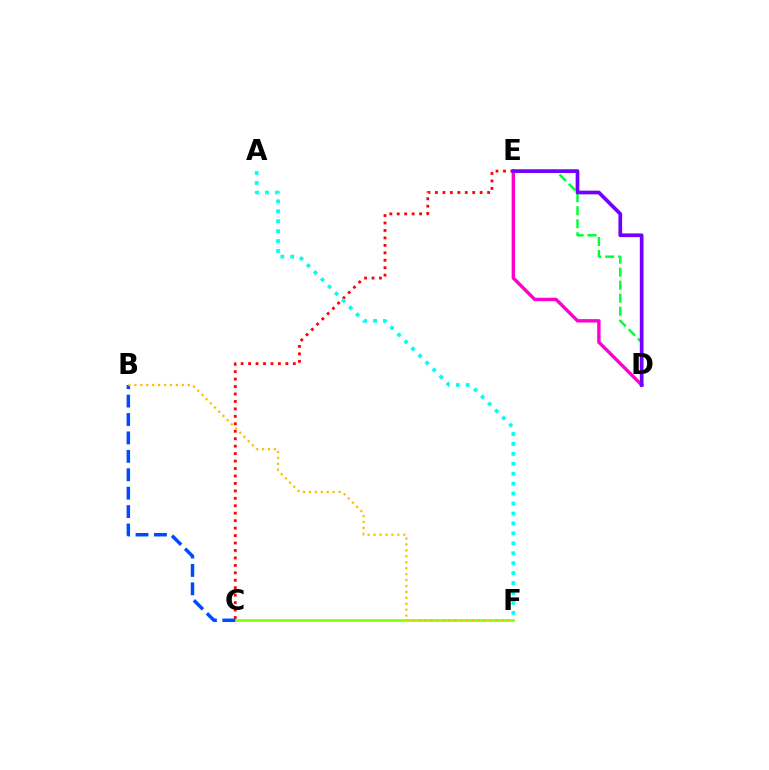{('C', 'F'): [{'color': '#84ff00', 'line_style': 'solid', 'thickness': 1.86}], ('D', 'E'): [{'color': '#00ff39', 'line_style': 'dashed', 'thickness': 1.77}, {'color': '#ff00cf', 'line_style': 'solid', 'thickness': 2.45}, {'color': '#7200ff', 'line_style': 'solid', 'thickness': 2.66}], ('C', 'E'): [{'color': '#ff0000', 'line_style': 'dotted', 'thickness': 2.02}], ('B', 'C'): [{'color': '#004bff', 'line_style': 'dashed', 'thickness': 2.5}], ('B', 'F'): [{'color': '#ffbd00', 'line_style': 'dotted', 'thickness': 1.61}], ('A', 'F'): [{'color': '#00fff6', 'line_style': 'dotted', 'thickness': 2.7}]}